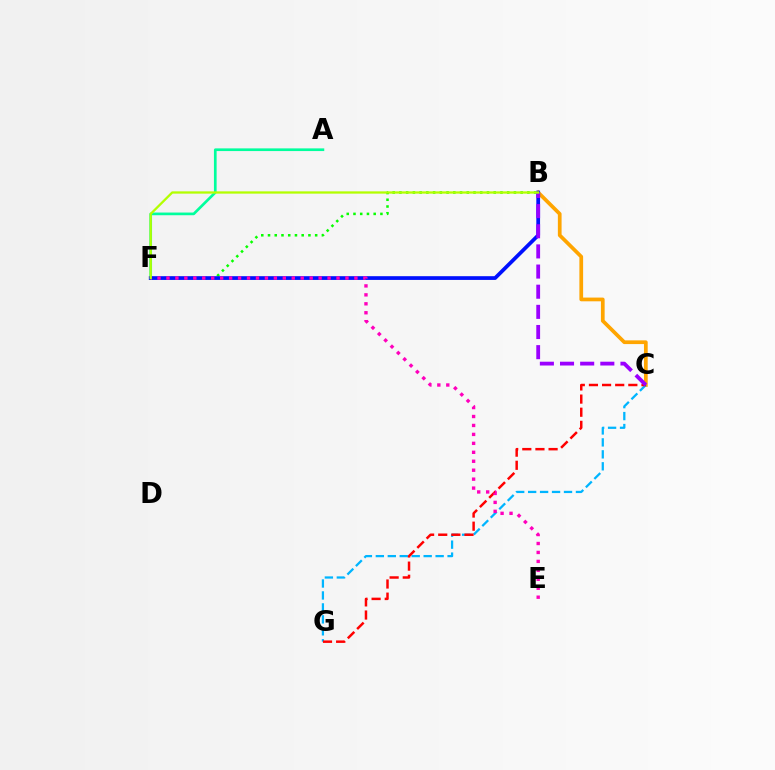{('B', 'F'): [{'color': '#08ff00', 'line_style': 'dotted', 'thickness': 1.83}, {'color': '#0010ff', 'line_style': 'solid', 'thickness': 2.69}, {'color': '#b3ff00', 'line_style': 'solid', 'thickness': 1.64}], ('A', 'F'): [{'color': '#00ff9d', 'line_style': 'solid', 'thickness': 1.93}], ('B', 'C'): [{'color': '#ffa500', 'line_style': 'solid', 'thickness': 2.68}, {'color': '#9b00ff', 'line_style': 'dashed', 'thickness': 2.74}], ('C', 'G'): [{'color': '#00b5ff', 'line_style': 'dashed', 'thickness': 1.62}, {'color': '#ff0000', 'line_style': 'dashed', 'thickness': 1.78}], ('E', 'F'): [{'color': '#ff00bd', 'line_style': 'dotted', 'thickness': 2.43}]}